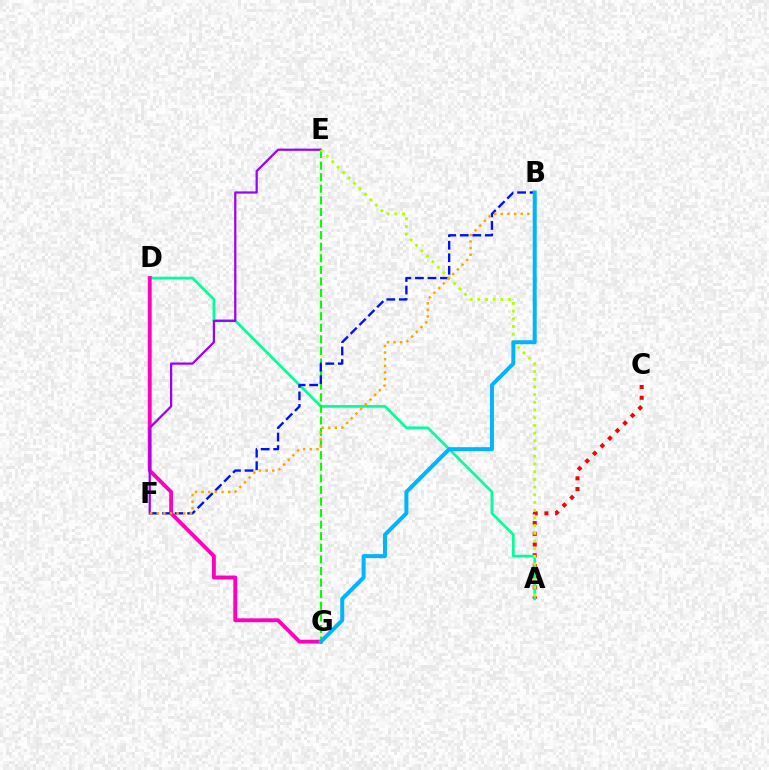{('A', 'C'): [{'color': '#ff0000', 'line_style': 'dotted', 'thickness': 2.91}], ('A', 'D'): [{'color': '#00ff9d', 'line_style': 'solid', 'thickness': 1.95}], ('D', 'G'): [{'color': '#ff00bd', 'line_style': 'solid', 'thickness': 2.78}], ('E', 'G'): [{'color': '#08ff00', 'line_style': 'dashed', 'thickness': 1.57}], ('B', 'F'): [{'color': '#0010ff', 'line_style': 'dashed', 'thickness': 1.7}, {'color': '#ffa500', 'line_style': 'dotted', 'thickness': 1.8}], ('E', 'F'): [{'color': '#9b00ff', 'line_style': 'solid', 'thickness': 1.6}], ('A', 'E'): [{'color': '#b3ff00', 'line_style': 'dotted', 'thickness': 2.09}], ('B', 'G'): [{'color': '#00b5ff', 'line_style': 'solid', 'thickness': 2.87}]}